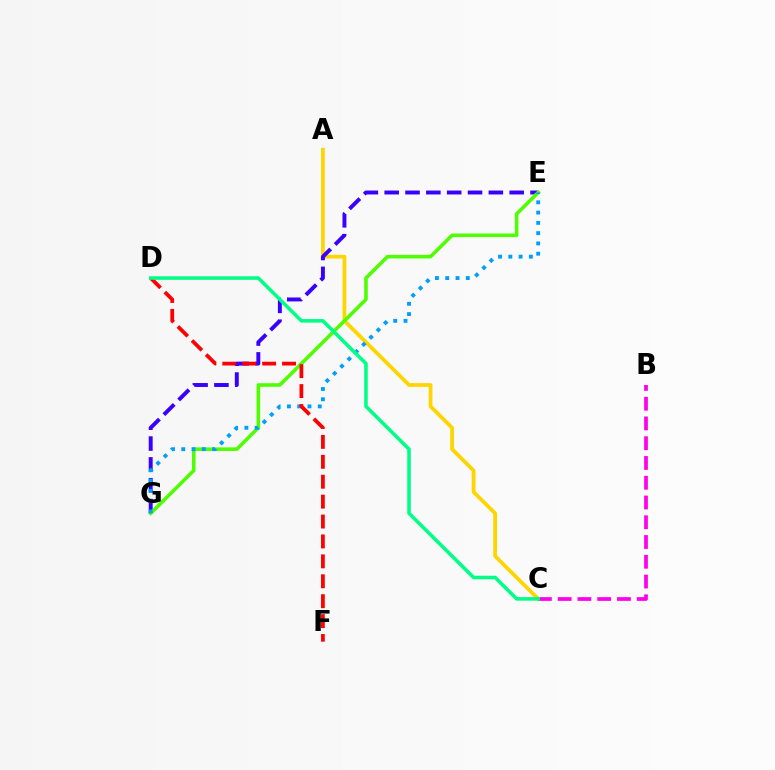{('A', 'C'): [{'color': '#ffd500', 'line_style': 'solid', 'thickness': 2.72}], ('E', 'G'): [{'color': '#3700ff', 'line_style': 'dashed', 'thickness': 2.83}, {'color': '#4fff00', 'line_style': 'solid', 'thickness': 2.57}, {'color': '#009eff', 'line_style': 'dotted', 'thickness': 2.79}], ('B', 'C'): [{'color': '#ff00ed', 'line_style': 'dashed', 'thickness': 2.68}], ('D', 'F'): [{'color': '#ff0000', 'line_style': 'dashed', 'thickness': 2.71}], ('C', 'D'): [{'color': '#00ff86', 'line_style': 'solid', 'thickness': 2.56}]}